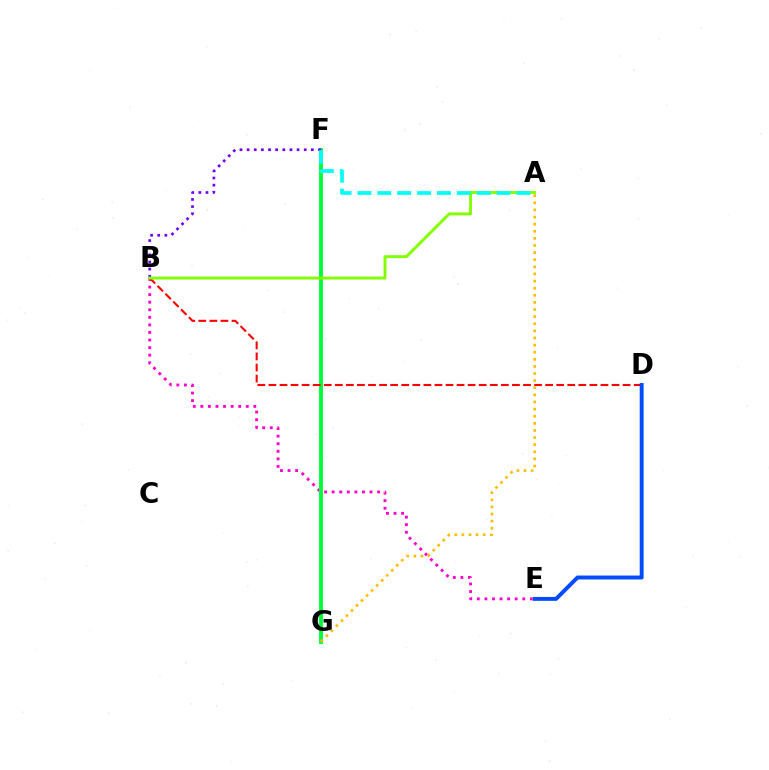{('B', 'E'): [{'color': '#ff00cf', 'line_style': 'dotted', 'thickness': 2.06}], ('F', 'G'): [{'color': '#00ff39', 'line_style': 'solid', 'thickness': 2.8}], ('B', 'D'): [{'color': '#ff0000', 'line_style': 'dashed', 'thickness': 1.5}], ('B', 'F'): [{'color': '#7200ff', 'line_style': 'dotted', 'thickness': 1.94}], ('A', 'B'): [{'color': '#84ff00', 'line_style': 'solid', 'thickness': 2.11}], ('A', 'G'): [{'color': '#ffbd00', 'line_style': 'dotted', 'thickness': 1.93}], ('A', 'F'): [{'color': '#00fff6', 'line_style': 'dashed', 'thickness': 2.7}], ('D', 'E'): [{'color': '#004bff', 'line_style': 'solid', 'thickness': 2.82}]}